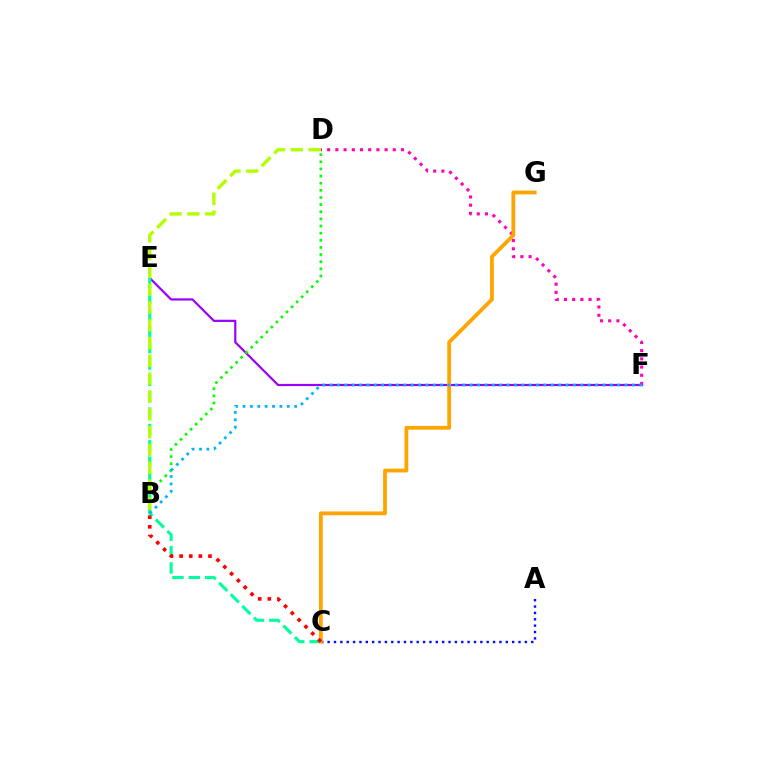{('E', 'F'): [{'color': '#9b00ff', 'line_style': 'solid', 'thickness': 1.58}], ('A', 'C'): [{'color': '#0010ff', 'line_style': 'dotted', 'thickness': 1.73}], ('B', 'D'): [{'color': '#08ff00', 'line_style': 'dotted', 'thickness': 1.94}, {'color': '#b3ff00', 'line_style': 'dashed', 'thickness': 2.42}], ('D', 'F'): [{'color': '#ff00bd', 'line_style': 'dotted', 'thickness': 2.23}], ('C', 'E'): [{'color': '#00ff9d', 'line_style': 'dashed', 'thickness': 2.22}], ('C', 'G'): [{'color': '#ffa500', 'line_style': 'solid', 'thickness': 2.74}], ('B', 'C'): [{'color': '#ff0000', 'line_style': 'dotted', 'thickness': 2.62}], ('B', 'F'): [{'color': '#00b5ff', 'line_style': 'dotted', 'thickness': 2.0}]}